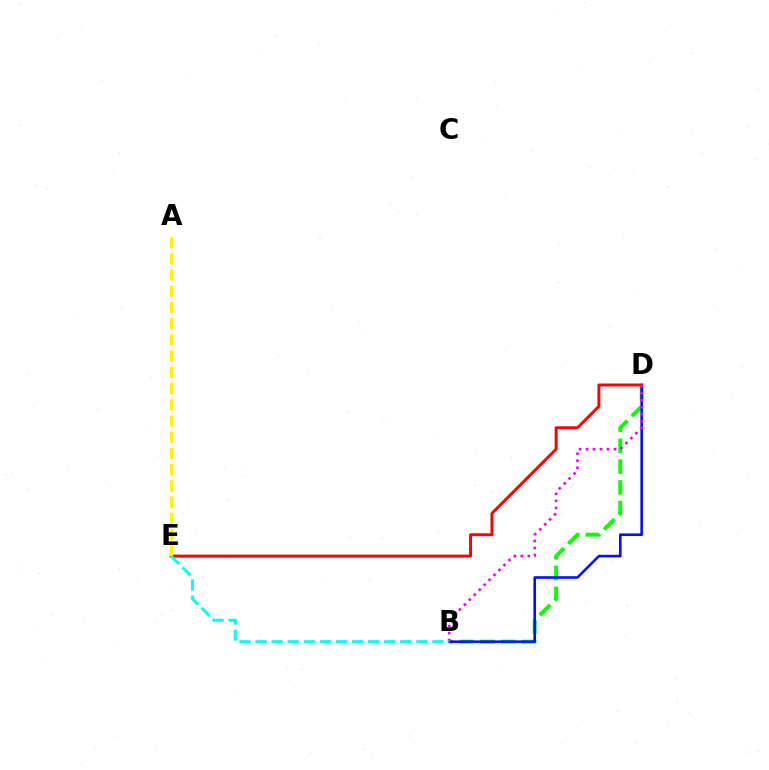{('B', 'D'): [{'color': '#08ff00', 'line_style': 'dashed', 'thickness': 2.83}, {'color': '#0010ff', 'line_style': 'solid', 'thickness': 1.87}, {'color': '#ee00ff', 'line_style': 'dotted', 'thickness': 1.9}], ('D', 'E'): [{'color': '#ff0000', 'line_style': 'solid', 'thickness': 2.12}], ('A', 'E'): [{'color': '#fcf500', 'line_style': 'dashed', 'thickness': 2.2}], ('B', 'E'): [{'color': '#00fff6', 'line_style': 'dashed', 'thickness': 2.18}]}